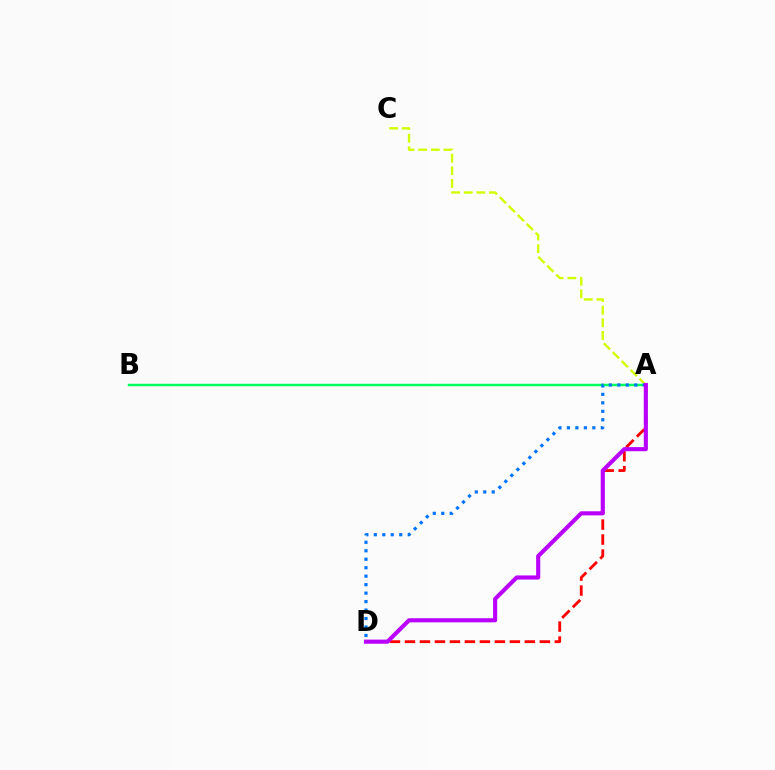{('A', 'C'): [{'color': '#d1ff00', 'line_style': 'dashed', 'thickness': 1.71}], ('A', 'D'): [{'color': '#ff0000', 'line_style': 'dashed', 'thickness': 2.04}, {'color': '#0074ff', 'line_style': 'dotted', 'thickness': 2.3}, {'color': '#b900ff', 'line_style': 'solid', 'thickness': 2.96}], ('A', 'B'): [{'color': '#00ff5c', 'line_style': 'solid', 'thickness': 1.76}]}